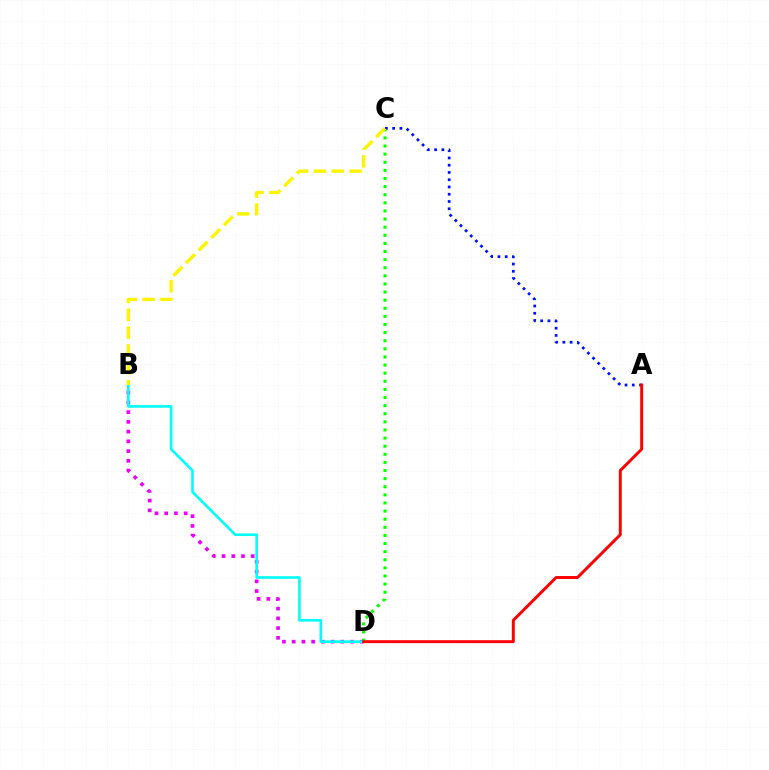{('B', 'D'): [{'color': '#ee00ff', 'line_style': 'dotted', 'thickness': 2.64}, {'color': '#00fff6', 'line_style': 'solid', 'thickness': 1.9}], ('C', 'D'): [{'color': '#08ff00', 'line_style': 'dotted', 'thickness': 2.2}], ('A', 'C'): [{'color': '#0010ff', 'line_style': 'dotted', 'thickness': 1.97}], ('B', 'C'): [{'color': '#fcf500', 'line_style': 'dashed', 'thickness': 2.42}], ('A', 'D'): [{'color': '#ff0000', 'line_style': 'solid', 'thickness': 2.12}]}